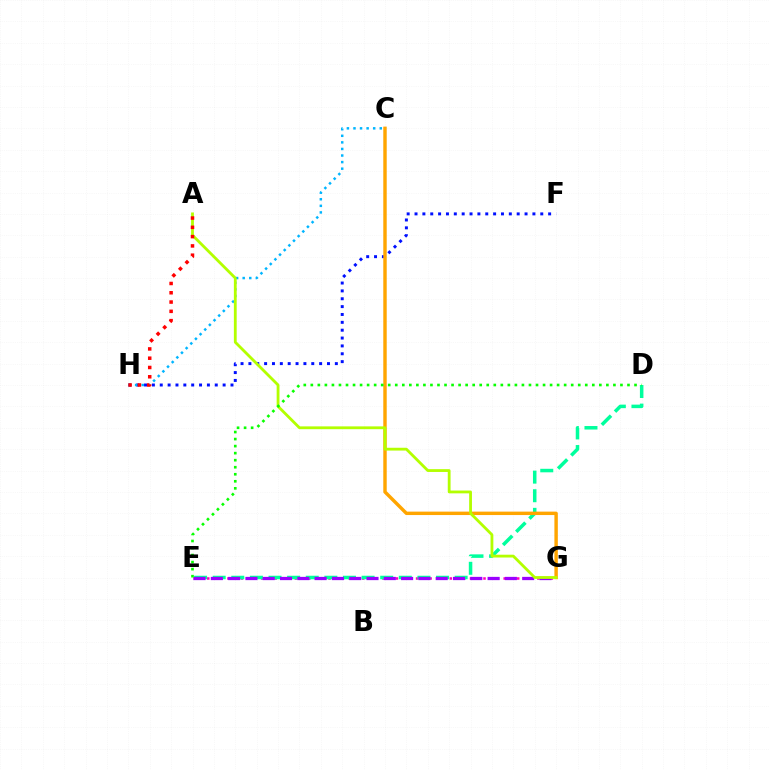{('F', 'H'): [{'color': '#0010ff', 'line_style': 'dotted', 'thickness': 2.14}], ('E', 'G'): [{'color': '#ff00bd', 'line_style': 'dotted', 'thickness': 1.83}, {'color': '#9b00ff', 'line_style': 'dashed', 'thickness': 2.35}], ('D', 'E'): [{'color': '#00ff9d', 'line_style': 'dashed', 'thickness': 2.53}, {'color': '#08ff00', 'line_style': 'dotted', 'thickness': 1.91}], ('C', 'H'): [{'color': '#00b5ff', 'line_style': 'dotted', 'thickness': 1.79}], ('C', 'G'): [{'color': '#ffa500', 'line_style': 'solid', 'thickness': 2.47}], ('A', 'G'): [{'color': '#b3ff00', 'line_style': 'solid', 'thickness': 2.02}], ('A', 'H'): [{'color': '#ff0000', 'line_style': 'dotted', 'thickness': 2.52}]}